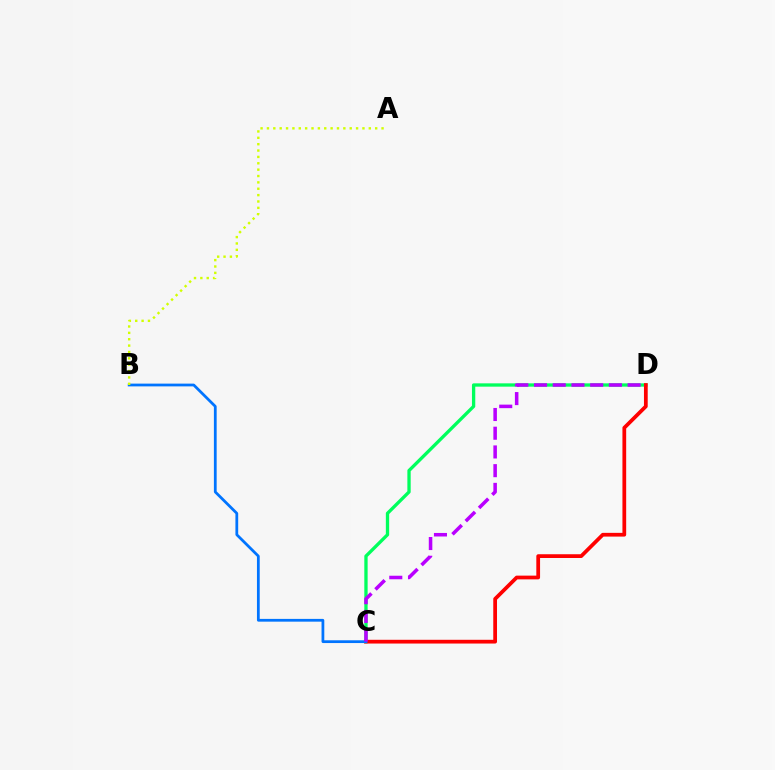{('C', 'D'): [{'color': '#00ff5c', 'line_style': 'solid', 'thickness': 2.39}, {'color': '#ff0000', 'line_style': 'solid', 'thickness': 2.7}, {'color': '#b900ff', 'line_style': 'dashed', 'thickness': 2.54}], ('B', 'C'): [{'color': '#0074ff', 'line_style': 'solid', 'thickness': 1.99}], ('A', 'B'): [{'color': '#d1ff00', 'line_style': 'dotted', 'thickness': 1.73}]}